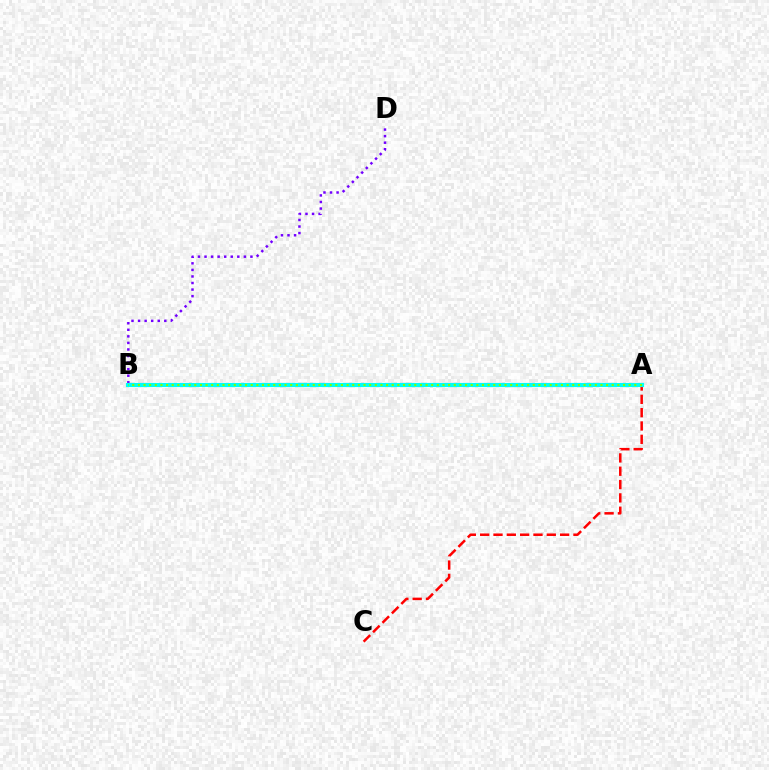{('A', 'C'): [{'color': '#ff0000', 'line_style': 'dashed', 'thickness': 1.81}], ('B', 'D'): [{'color': '#7200ff', 'line_style': 'dotted', 'thickness': 1.78}], ('A', 'B'): [{'color': '#00fff6', 'line_style': 'solid', 'thickness': 2.98}, {'color': '#84ff00', 'line_style': 'dotted', 'thickness': 1.53}]}